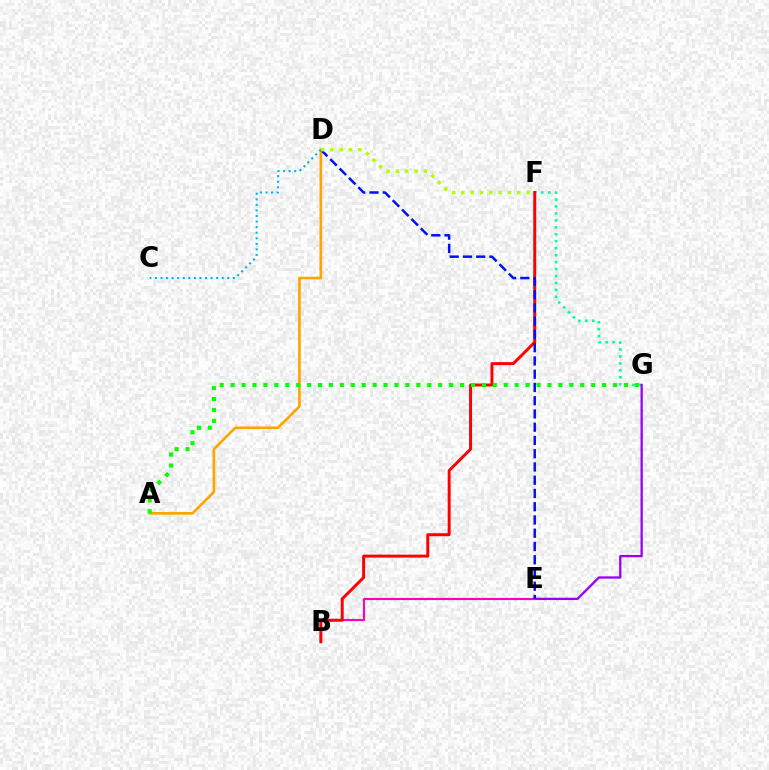{('F', 'G'): [{'color': '#00ff9d', 'line_style': 'dotted', 'thickness': 1.89}], ('E', 'G'): [{'color': '#9b00ff', 'line_style': 'solid', 'thickness': 1.67}], ('B', 'E'): [{'color': '#ff00bd', 'line_style': 'solid', 'thickness': 1.54}], ('A', 'D'): [{'color': '#ffa500', 'line_style': 'solid', 'thickness': 1.9}], ('B', 'F'): [{'color': '#ff0000', 'line_style': 'solid', 'thickness': 2.12}], ('D', 'E'): [{'color': '#0010ff', 'line_style': 'dashed', 'thickness': 1.8}], ('A', 'G'): [{'color': '#08ff00', 'line_style': 'dotted', 'thickness': 2.97}], ('D', 'F'): [{'color': '#b3ff00', 'line_style': 'dotted', 'thickness': 2.53}], ('C', 'D'): [{'color': '#00b5ff', 'line_style': 'dotted', 'thickness': 1.51}]}